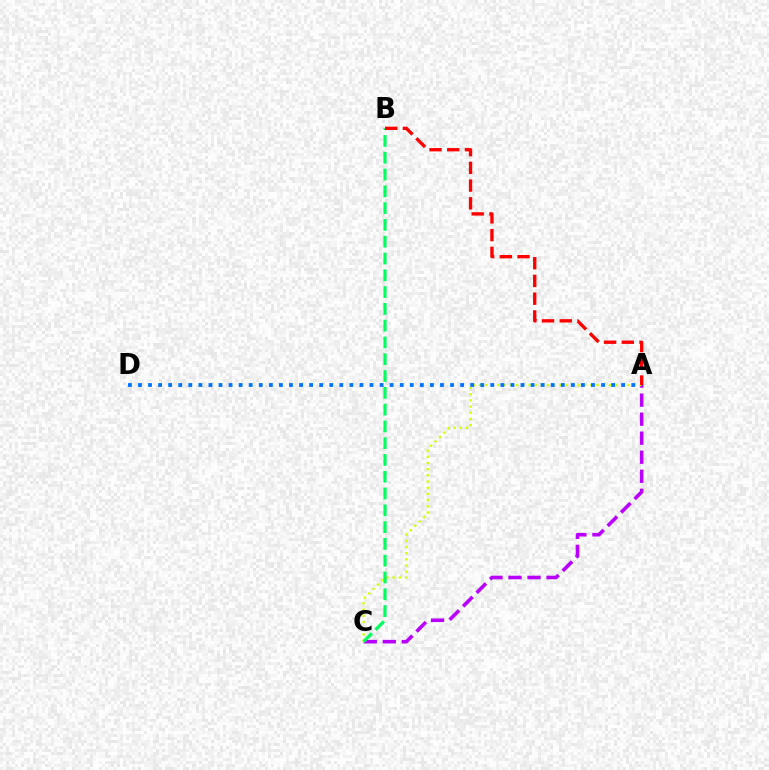{('A', 'C'): [{'color': '#b900ff', 'line_style': 'dashed', 'thickness': 2.59}, {'color': '#d1ff00', 'line_style': 'dotted', 'thickness': 1.68}], ('A', 'D'): [{'color': '#0074ff', 'line_style': 'dotted', 'thickness': 2.74}], ('B', 'C'): [{'color': '#00ff5c', 'line_style': 'dashed', 'thickness': 2.28}], ('A', 'B'): [{'color': '#ff0000', 'line_style': 'dashed', 'thickness': 2.41}]}